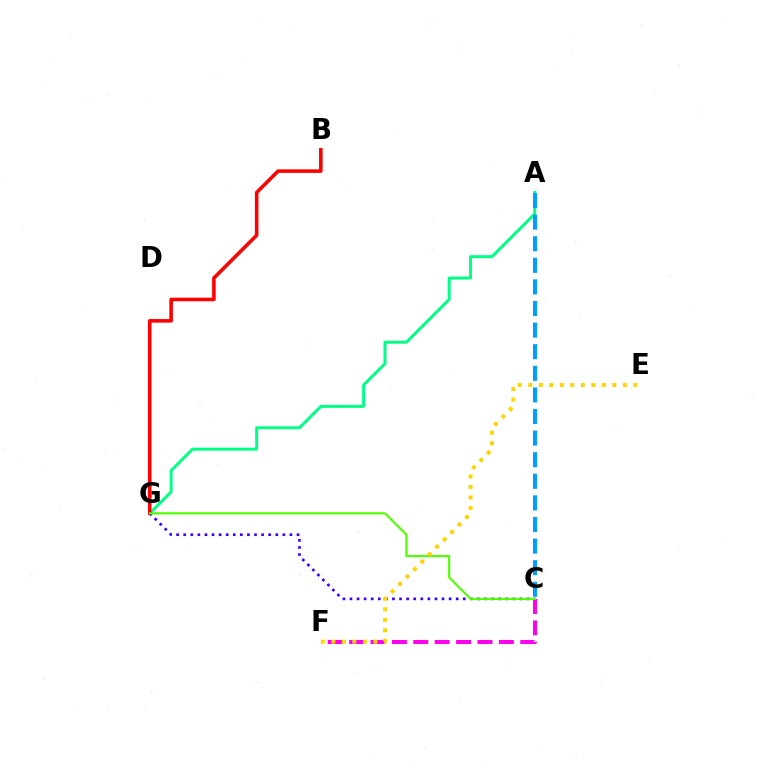{('A', 'G'): [{'color': '#00ff86', 'line_style': 'solid', 'thickness': 2.13}], ('B', 'G'): [{'color': '#ff0000', 'line_style': 'solid', 'thickness': 2.56}], ('C', 'G'): [{'color': '#3700ff', 'line_style': 'dotted', 'thickness': 1.92}, {'color': '#4fff00', 'line_style': 'solid', 'thickness': 1.53}], ('C', 'F'): [{'color': '#ff00ed', 'line_style': 'dashed', 'thickness': 2.91}], ('E', 'F'): [{'color': '#ffd500', 'line_style': 'dotted', 'thickness': 2.86}], ('A', 'C'): [{'color': '#009eff', 'line_style': 'dashed', 'thickness': 2.93}]}